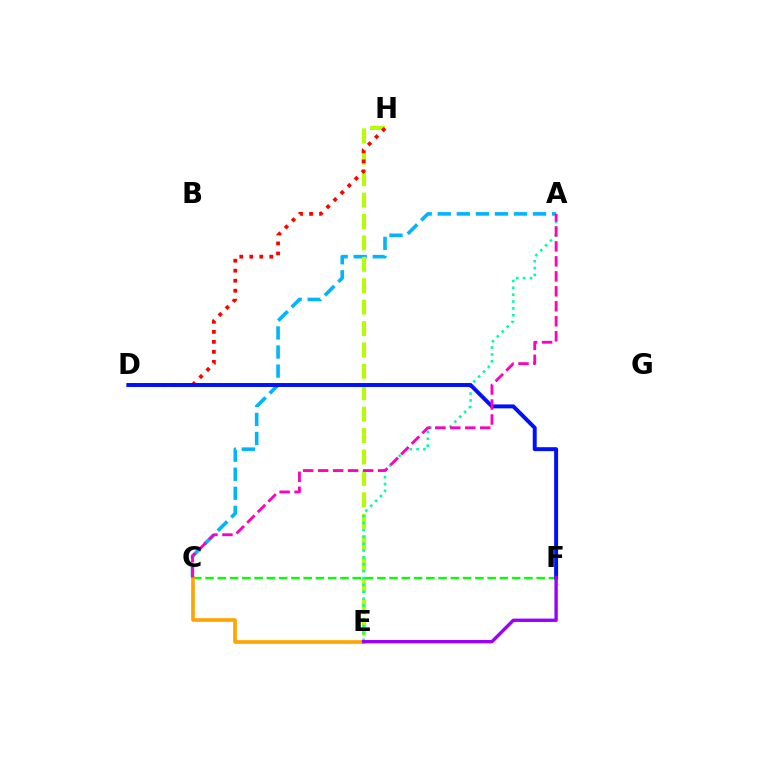{('A', 'C'): [{'color': '#00b5ff', 'line_style': 'dashed', 'thickness': 2.59}, {'color': '#ff00bd', 'line_style': 'dashed', 'thickness': 2.04}], ('E', 'H'): [{'color': '#b3ff00', 'line_style': 'dashed', 'thickness': 2.91}], ('C', 'F'): [{'color': '#08ff00', 'line_style': 'dashed', 'thickness': 1.67}], ('A', 'E'): [{'color': '#00ff9d', 'line_style': 'dotted', 'thickness': 1.86}], ('D', 'H'): [{'color': '#ff0000', 'line_style': 'dotted', 'thickness': 2.72}], ('C', 'E'): [{'color': '#ffa500', 'line_style': 'solid', 'thickness': 2.63}], ('D', 'F'): [{'color': '#0010ff', 'line_style': 'solid', 'thickness': 2.84}], ('E', 'F'): [{'color': '#9b00ff', 'line_style': 'solid', 'thickness': 2.42}]}